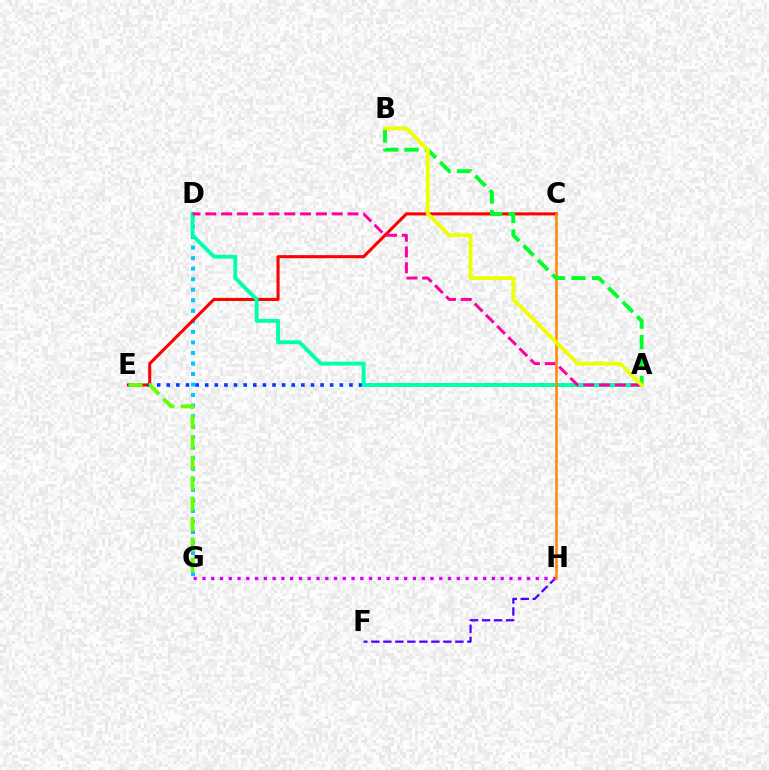{('D', 'G'): [{'color': '#00c7ff', 'line_style': 'dotted', 'thickness': 2.86}], ('C', 'E'): [{'color': '#ff0000', 'line_style': 'solid', 'thickness': 2.2}], ('F', 'H'): [{'color': '#4f00ff', 'line_style': 'dashed', 'thickness': 1.63}], ('A', 'E'): [{'color': '#003fff', 'line_style': 'dotted', 'thickness': 2.61}], ('G', 'H'): [{'color': '#d600ff', 'line_style': 'dotted', 'thickness': 2.38}], ('E', 'G'): [{'color': '#66ff00', 'line_style': 'dashed', 'thickness': 2.77}], ('A', 'D'): [{'color': '#00ffaf', 'line_style': 'solid', 'thickness': 2.81}, {'color': '#ff00a0', 'line_style': 'dashed', 'thickness': 2.15}], ('C', 'H'): [{'color': '#ff8800', 'line_style': 'solid', 'thickness': 1.81}], ('A', 'B'): [{'color': '#00ff27', 'line_style': 'dashed', 'thickness': 2.78}, {'color': '#eeff00', 'line_style': 'solid', 'thickness': 2.7}]}